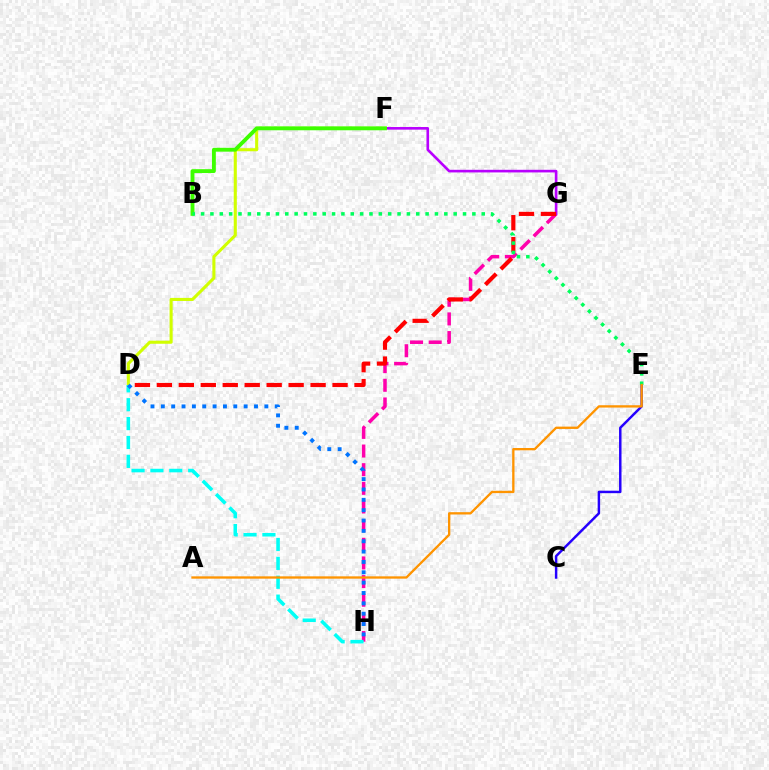{('G', 'H'): [{'color': '#ff00ac', 'line_style': 'dashed', 'thickness': 2.53}], ('F', 'G'): [{'color': '#b900ff', 'line_style': 'solid', 'thickness': 1.89}], ('D', 'F'): [{'color': '#d1ff00', 'line_style': 'solid', 'thickness': 2.22}], ('D', 'H'): [{'color': '#00fff6', 'line_style': 'dashed', 'thickness': 2.57}, {'color': '#0074ff', 'line_style': 'dotted', 'thickness': 2.81}], ('D', 'G'): [{'color': '#ff0000', 'line_style': 'dashed', 'thickness': 2.98}], ('C', 'E'): [{'color': '#2500ff', 'line_style': 'solid', 'thickness': 1.77}], ('B', 'F'): [{'color': '#3dff00', 'line_style': 'solid', 'thickness': 2.78}], ('B', 'E'): [{'color': '#00ff5c', 'line_style': 'dotted', 'thickness': 2.54}], ('A', 'E'): [{'color': '#ff9400', 'line_style': 'solid', 'thickness': 1.67}]}